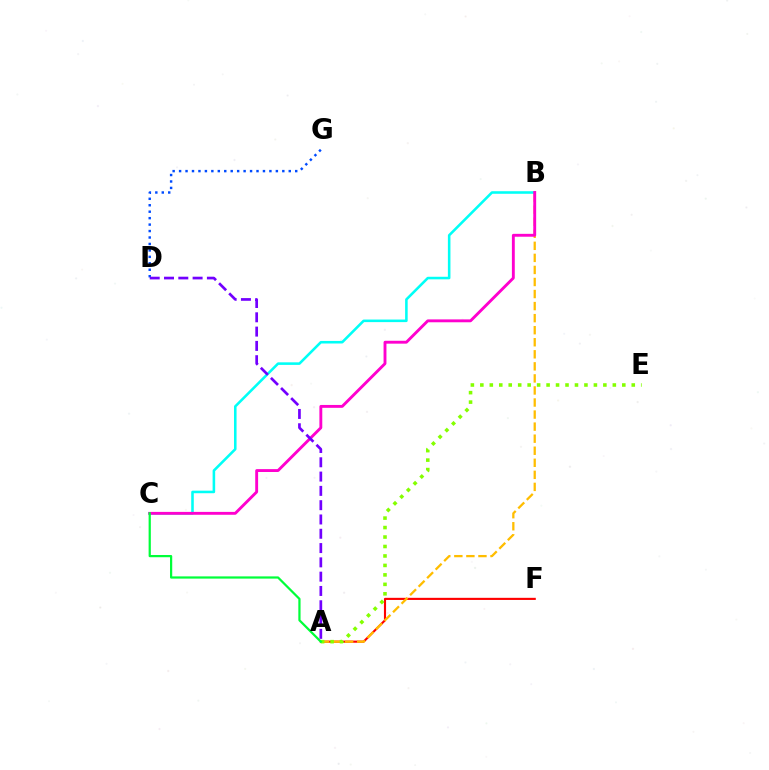{('D', 'G'): [{'color': '#004bff', 'line_style': 'dotted', 'thickness': 1.75}], ('A', 'F'): [{'color': '#ff0000', 'line_style': 'solid', 'thickness': 1.53}], ('A', 'B'): [{'color': '#ffbd00', 'line_style': 'dashed', 'thickness': 1.64}], ('B', 'C'): [{'color': '#00fff6', 'line_style': 'solid', 'thickness': 1.85}, {'color': '#ff00cf', 'line_style': 'solid', 'thickness': 2.07}], ('A', 'E'): [{'color': '#84ff00', 'line_style': 'dotted', 'thickness': 2.57}], ('A', 'D'): [{'color': '#7200ff', 'line_style': 'dashed', 'thickness': 1.94}], ('A', 'C'): [{'color': '#00ff39', 'line_style': 'solid', 'thickness': 1.6}]}